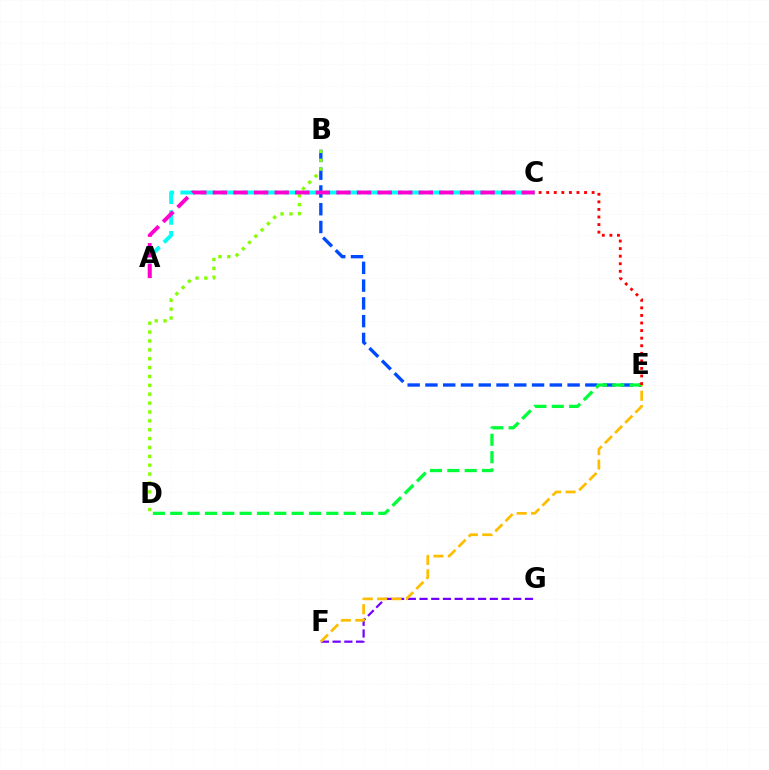{('A', 'C'): [{'color': '#00fff6', 'line_style': 'dashed', 'thickness': 2.82}, {'color': '#ff00cf', 'line_style': 'dashed', 'thickness': 2.8}], ('B', 'E'): [{'color': '#004bff', 'line_style': 'dashed', 'thickness': 2.41}], ('F', 'G'): [{'color': '#7200ff', 'line_style': 'dashed', 'thickness': 1.59}], ('B', 'D'): [{'color': '#84ff00', 'line_style': 'dotted', 'thickness': 2.41}], ('E', 'F'): [{'color': '#ffbd00', 'line_style': 'dashed', 'thickness': 1.96}], ('D', 'E'): [{'color': '#00ff39', 'line_style': 'dashed', 'thickness': 2.36}], ('C', 'E'): [{'color': '#ff0000', 'line_style': 'dotted', 'thickness': 2.06}]}